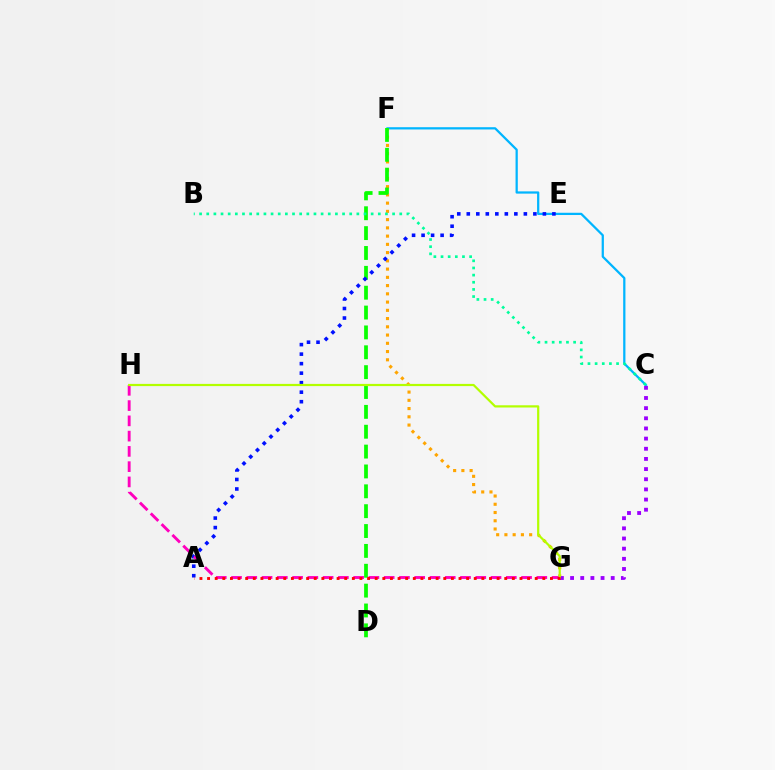{('C', 'F'): [{'color': '#00b5ff', 'line_style': 'solid', 'thickness': 1.62}], ('F', 'G'): [{'color': '#ffa500', 'line_style': 'dotted', 'thickness': 2.24}], ('D', 'F'): [{'color': '#08ff00', 'line_style': 'dashed', 'thickness': 2.7}], ('A', 'E'): [{'color': '#0010ff', 'line_style': 'dotted', 'thickness': 2.58}], ('C', 'G'): [{'color': '#9b00ff', 'line_style': 'dotted', 'thickness': 2.76}], ('G', 'H'): [{'color': '#ff00bd', 'line_style': 'dashed', 'thickness': 2.07}, {'color': '#b3ff00', 'line_style': 'solid', 'thickness': 1.59}], ('B', 'C'): [{'color': '#00ff9d', 'line_style': 'dotted', 'thickness': 1.94}], ('A', 'G'): [{'color': '#ff0000', 'line_style': 'dotted', 'thickness': 2.07}]}